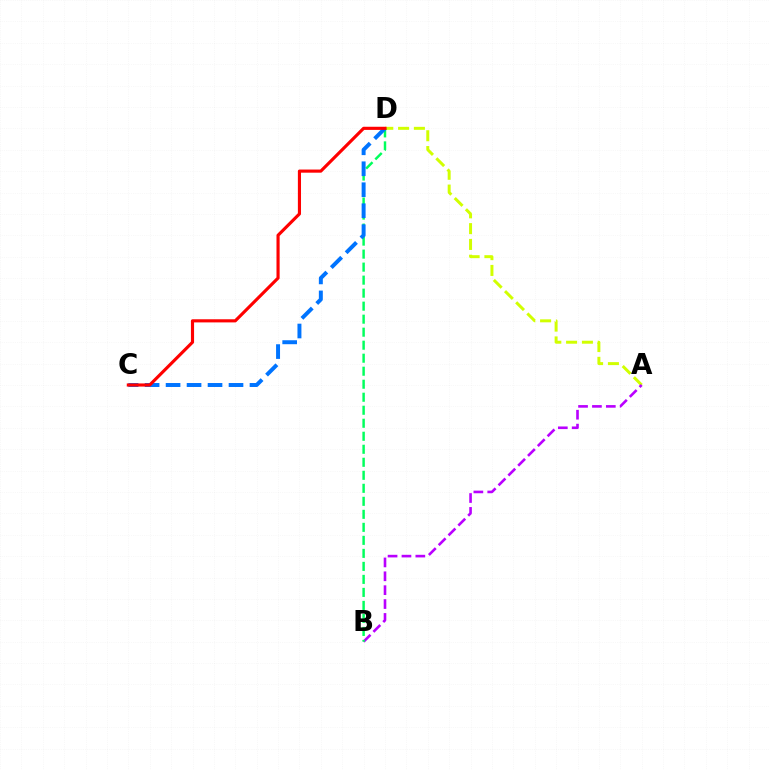{('A', 'D'): [{'color': '#d1ff00', 'line_style': 'dashed', 'thickness': 2.15}], ('A', 'B'): [{'color': '#b900ff', 'line_style': 'dashed', 'thickness': 1.89}], ('B', 'D'): [{'color': '#00ff5c', 'line_style': 'dashed', 'thickness': 1.77}], ('C', 'D'): [{'color': '#0074ff', 'line_style': 'dashed', 'thickness': 2.85}, {'color': '#ff0000', 'line_style': 'solid', 'thickness': 2.26}]}